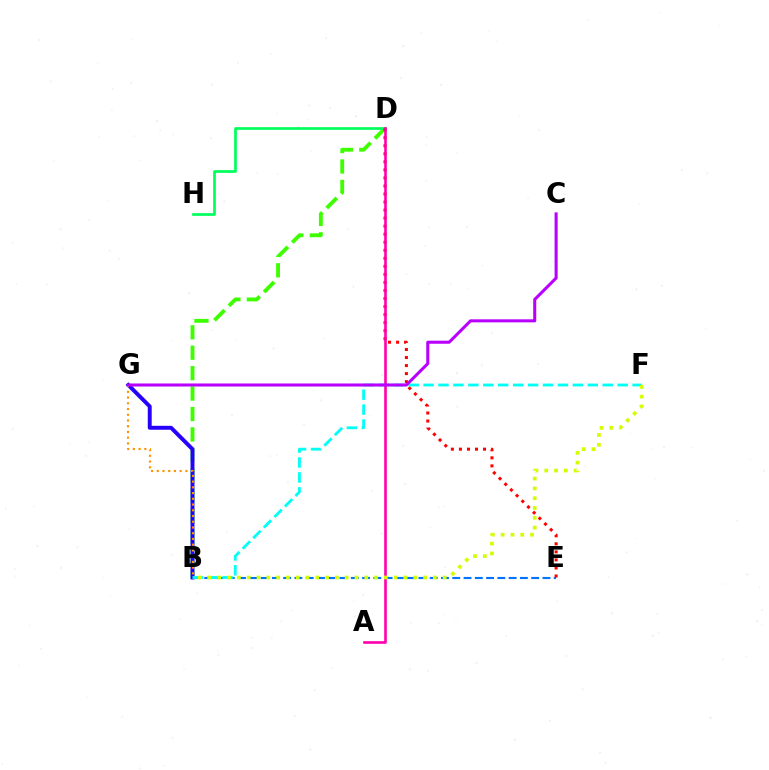{('B', 'D'): [{'color': '#3dff00', 'line_style': 'dashed', 'thickness': 2.77}], ('B', 'E'): [{'color': '#0074ff', 'line_style': 'dashed', 'thickness': 1.53}], ('B', 'G'): [{'color': '#2500ff', 'line_style': 'solid', 'thickness': 2.83}, {'color': '#ff9400', 'line_style': 'dotted', 'thickness': 1.56}], ('D', 'H'): [{'color': '#00ff5c', 'line_style': 'solid', 'thickness': 1.94}], ('D', 'E'): [{'color': '#ff0000', 'line_style': 'dotted', 'thickness': 2.18}], ('B', 'F'): [{'color': '#00fff6', 'line_style': 'dashed', 'thickness': 2.03}, {'color': '#d1ff00', 'line_style': 'dotted', 'thickness': 2.66}], ('A', 'D'): [{'color': '#ff00ac', 'line_style': 'solid', 'thickness': 1.88}], ('C', 'G'): [{'color': '#b900ff', 'line_style': 'solid', 'thickness': 2.2}]}